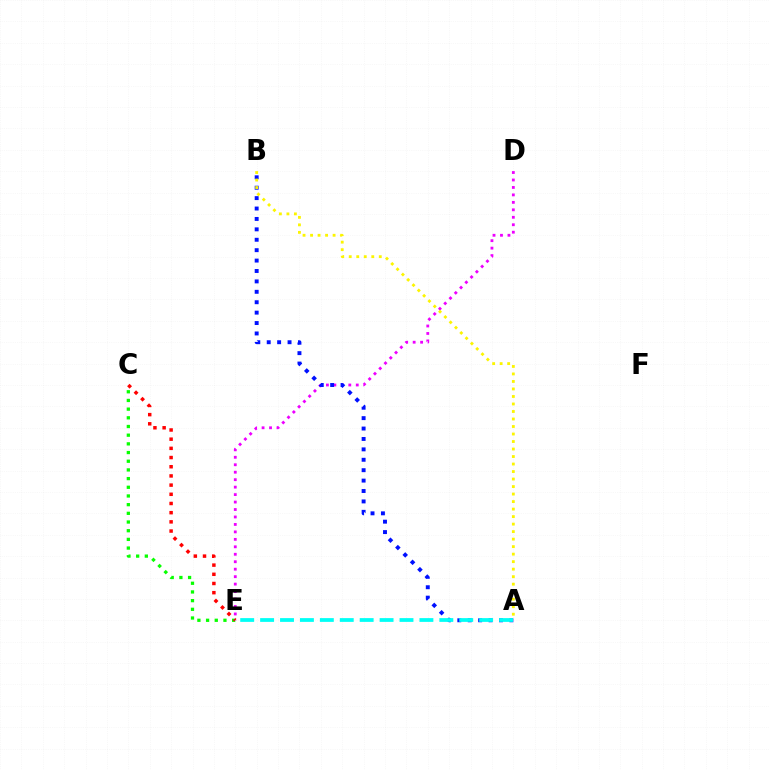{('C', 'E'): [{'color': '#08ff00', 'line_style': 'dotted', 'thickness': 2.36}, {'color': '#ff0000', 'line_style': 'dotted', 'thickness': 2.5}], ('D', 'E'): [{'color': '#ee00ff', 'line_style': 'dotted', 'thickness': 2.03}], ('A', 'B'): [{'color': '#0010ff', 'line_style': 'dotted', 'thickness': 2.83}, {'color': '#fcf500', 'line_style': 'dotted', 'thickness': 2.04}], ('A', 'E'): [{'color': '#00fff6', 'line_style': 'dashed', 'thickness': 2.71}]}